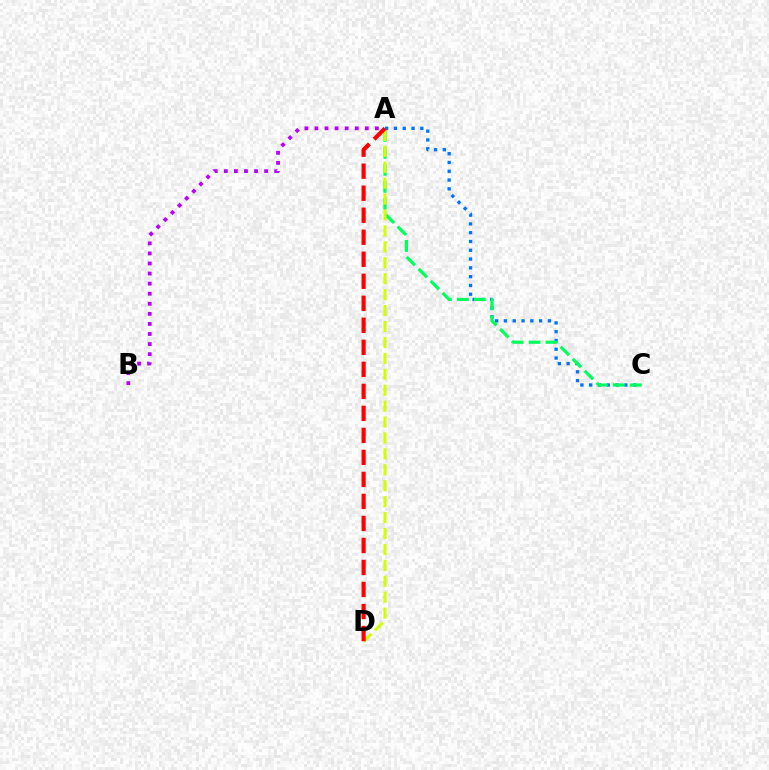{('A', 'C'): [{'color': '#0074ff', 'line_style': 'dotted', 'thickness': 2.39}, {'color': '#00ff5c', 'line_style': 'dashed', 'thickness': 2.31}], ('A', 'D'): [{'color': '#d1ff00', 'line_style': 'dashed', 'thickness': 2.16}, {'color': '#ff0000', 'line_style': 'dashed', 'thickness': 2.99}], ('A', 'B'): [{'color': '#b900ff', 'line_style': 'dotted', 'thickness': 2.74}]}